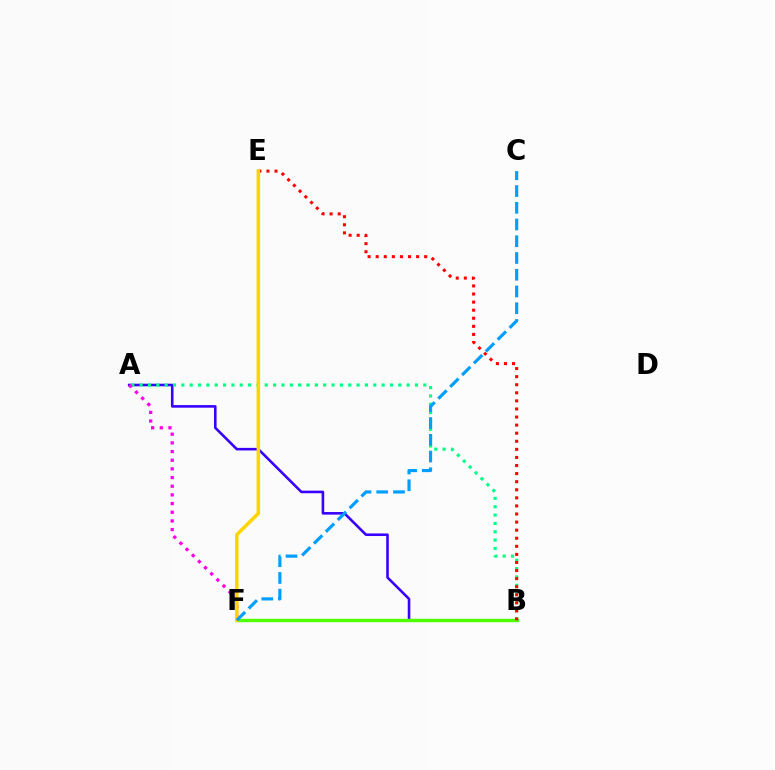{('A', 'B'): [{'color': '#3700ff', 'line_style': 'solid', 'thickness': 1.86}, {'color': '#00ff86', 'line_style': 'dotted', 'thickness': 2.27}], ('B', 'F'): [{'color': '#4fff00', 'line_style': 'solid', 'thickness': 2.44}], ('A', 'F'): [{'color': '#ff00ed', 'line_style': 'dotted', 'thickness': 2.36}], ('B', 'E'): [{'color': '#ff0000', 'line_style': 'dotted', 'thickness': 2.2}], ('E', 'F'): [{'color': '#ffd500', 'line_style': 'solid', 'thickness': 2.55}], ('C', 'F'): [{'color': '#009eff', 'line_style': 'dashed', 'thickness': 2.27}]}